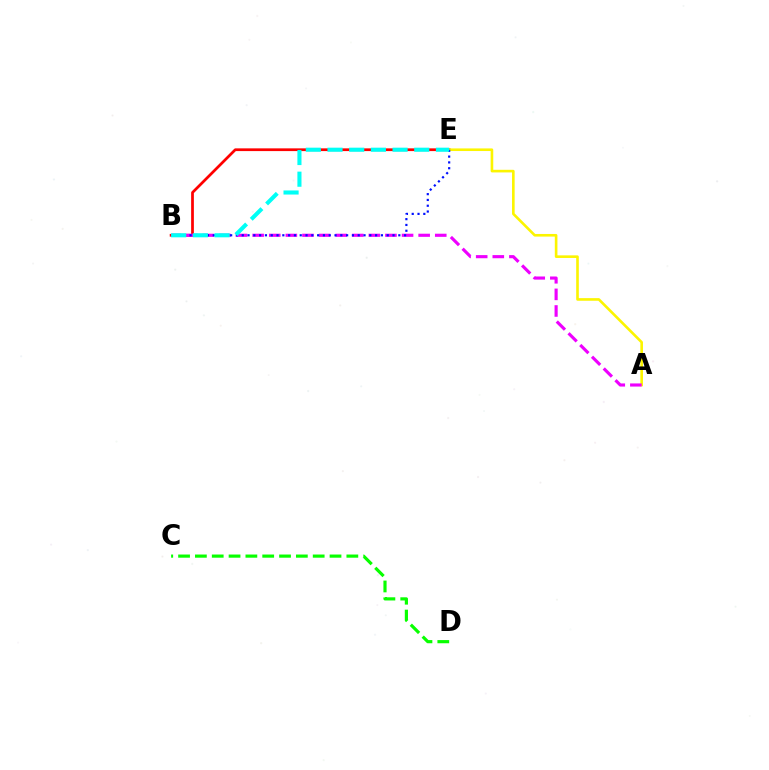{('B', 'E'): [{'color': '#ff0000', 'line_style': 'solid', 'thickness': 1.97}, {'color': '#0010ff', 'line_style': 'dotted', 'thickness': 1.58}, {'color': '#00fff6', 'line_style': 'dashed', 'thickness': 2.95}], ('A', 'E'): [{'color': '#fcf500', 'line_style': 'solid', 'thickness': 1.89}], ('A', 'B'): [{'color': '#ee00ff', 'line_style': 'dashed', 'thickness': 2.26}], ('C', 'D'): [{'color': '#08ff00', 'line_style': 'dashed', 'thickness': 2.29}]}